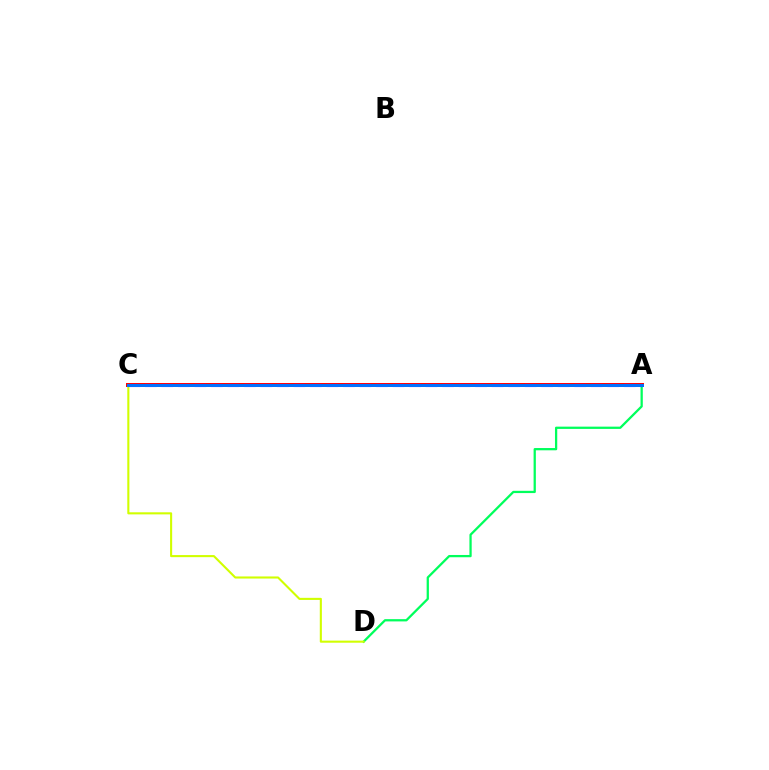{('A', 'D'): [{'color': '#00ff5c', 'line_style': 'solid', 'thickness': 1.63}], ('A', 'C'): [{'color': '#ff0000', 'line_style': 'solid', 'thickness': 2.86}, {'color': '#b900ff', 'line_style': 'dashed', 'thickness': 2.24}, {'color': '#0074ff', 'line_style': 'solid', 'thickness': 2.12}], ('C', 'D'): [{'color': '#d1ff00', 'line_style': 'solid', 'thickness': 1.51}]}